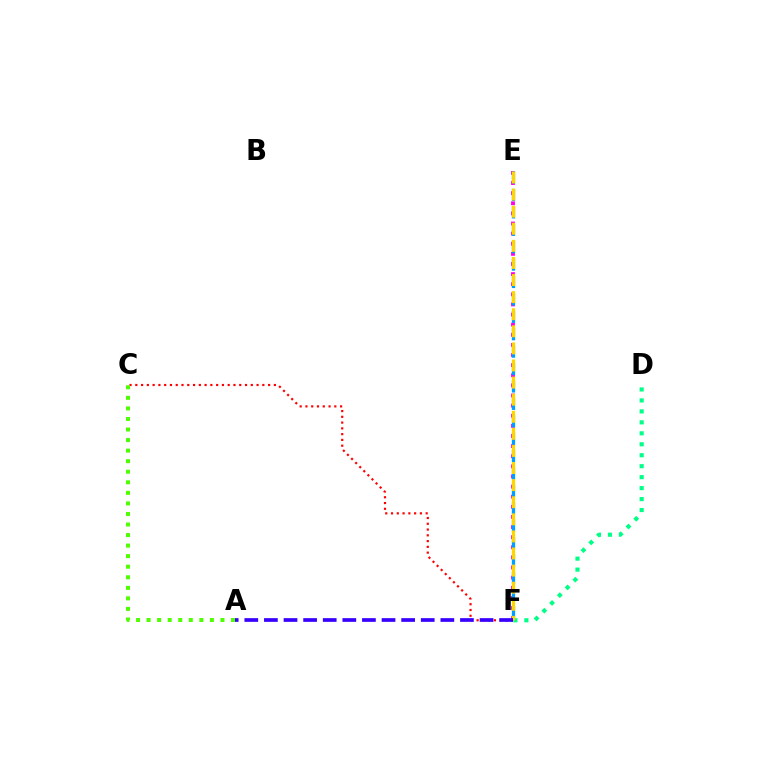{('E', 'F'): [{'color': '#ff00ed', 'line_style': 'dotted', 'thickness': 2.75}, {'color': '#009eff', 'line_style': 'dashed', 'thickness': 2.36}, {'color': '#ffd500', 'line_style': 'dashed', 'thickness': 2.32}], ('C', 'F'): [{'color': '#ff0000', 'line_style': 'dotted', 'thickness': 1.57}], ('A', 'C'): [{'color': '#4fff00', 'line_style': 'dotted', 'thickness': 2.87}], ('D', 'F'): [{'color': '#00ff86', 'line_style': 'dotted', 'thickness': 2.98}], ('A', 'F'): [{'color': '#3700ff', 'line_style': 'dashed', 'thickness': 2.66}]}